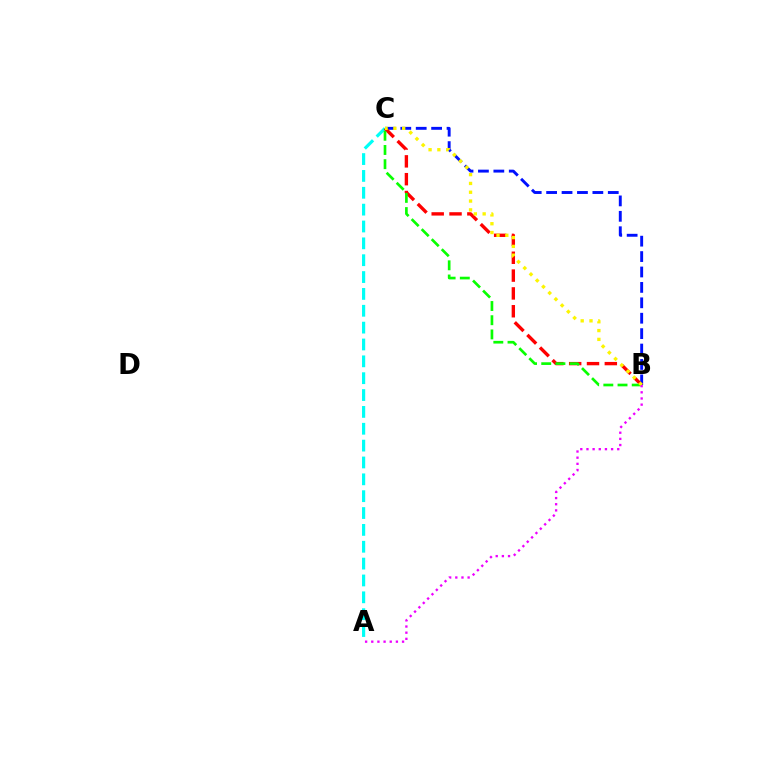{('A', 'C'): [{'color': '#00fff6', 'line_style': 'dashed', 'thickness': 2.29}], ('B', 'C'): [{'color': '#0010ff', 'line_style': 'dashed', 'thickness': 2.09}, {'color': '#ff0000', 'line_style': 'dashed', 'thickness': 2.42}, {'color': '#08ff00', 'line_style': 'dashed', 'thickness': 1.93}, {'color': '#fcf500', 'line_style': 'dotted', 'thickness': 2.39}], ('A', 'B'): [{'color': '#ee00ff', 'line_style': 'dotted', 'thickness': 1.67}]}